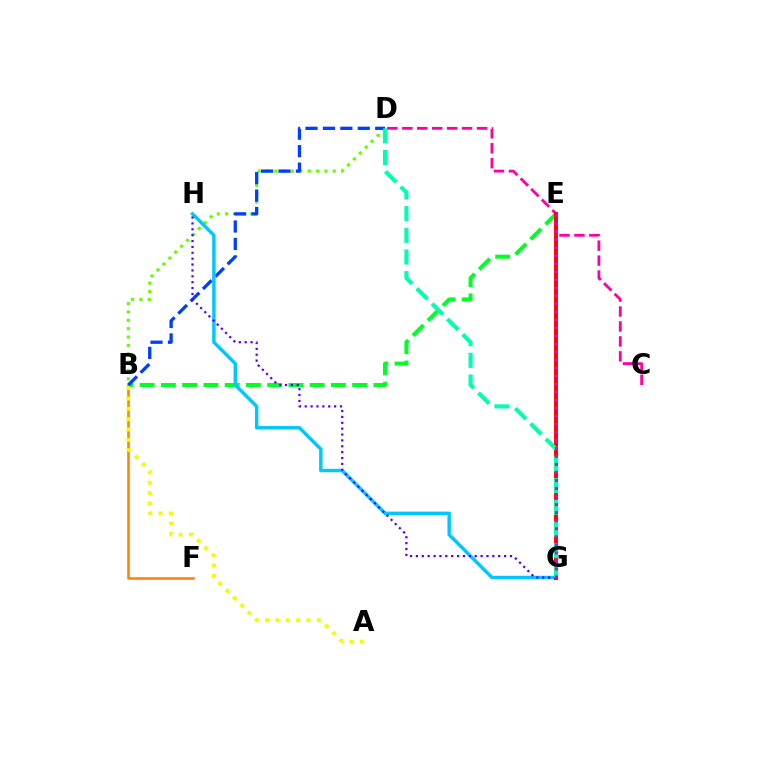{('B', 'D'): [{'color': '#66ff00', 'line_style': 'dotted', 'thickness': 2.27}, {'color': '#003fff', 'line_style': 'dashed', 'thickness': 2.37}], ('B', 'E'): [{'color': '#00ff27', 'line_style': 'dashed', 'thickness': 2.89}], ('B', 'F'): [{'color': '#ff8800', 'line_style': 'solid', 'thickness': 1.88}], ('C', 'D'): [{'color': '#ff00a0', 'line_style': 'dashed', 'thickness': 2.03}], ('A', 'B'): [{'color': '#eeff00', 'line_style': 'dotted', 'thickness': 2.81}], ('G', 'H'): [{'color': '#00c7ff', 'line_style': 'solid', 'thickness': 2.47}, {'color': '#4f00ff', 'line_style': 'dotted', 'thickness': 1.6}], ('E', 'G'): [{'color': '#ff0000', 'line_style': 'solid', 'thickness': 2.79}, {'color': '#d600ff', 'line_style': 'dotted', 'thickness': 2.18}], ('D', 'G'): [{'color': '#00ffaf', 'line_style': 'dashed', 'thickness': 2.94}]}